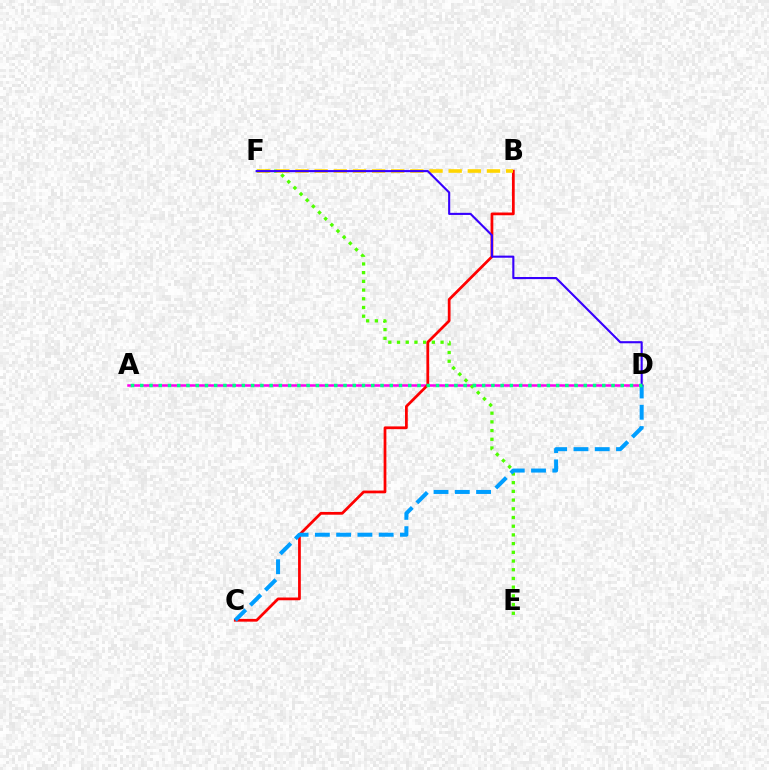{('A', 'D'): [{'color': '#ff00ed', 'line_style': 'solid', 'thickness': 1.81}, {'color': '#00ff86', 'line_style': 'dotted', 'thickness': 2.51}], ('E', 'F'): [{'color': '#4fff00', 'line_style': 'dotted', 'thickness': 2.37}], ('B', 'C'): [{'color': '#ff0000', 'line_style': 'solid', 'thickness': 1.98}], ('B', 'F'): [{'color': '#ffd500', 'line_style': 'dashed', 'thickness': 2.6}], ('C', 'D'): [{'color': '#009eff', 'line_style': 'dashed', 'thickness': 2.89}], ('D', 'F'): [{'color': '#3700ff', 'line_style': 'solid', 'thickness': 1.52}]}